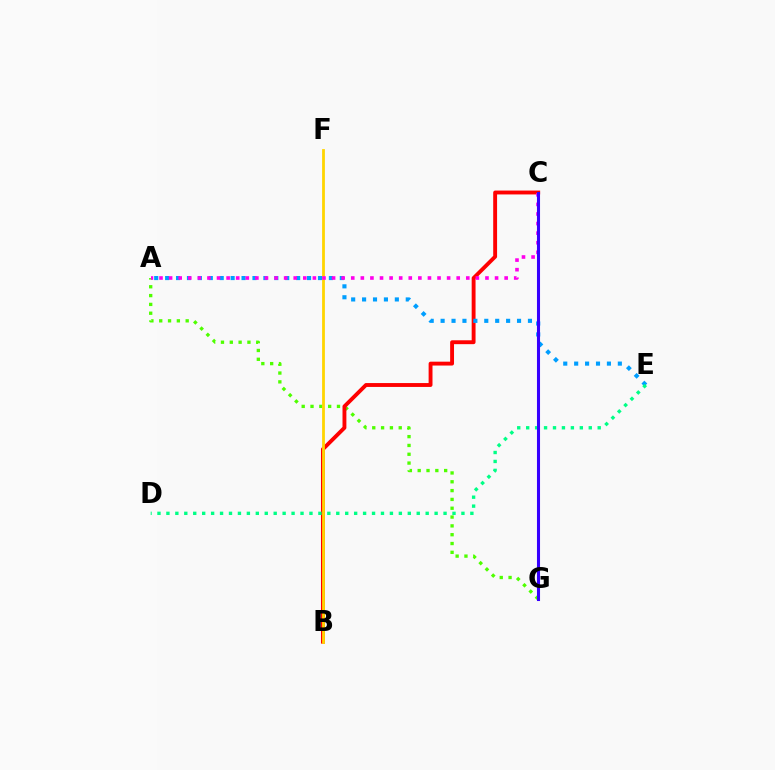{('A', 'G'): [{'color': '#4fff00', 'line_style': 'dotted', 'thickness': 2.4}], ('B', 'C'): [{'color': '#ff0000', 'line_style': 'solid', 'thickness': 2.79}], ('B', 'F'): [{'color': '#ffd500', 'line_style': 'solid', 'thickness': 2.01}], ('A', 'E'): [{'color': '#009eff', 'line_style': 'dotted', 'thickness': 2.97}], ('A', 'C'): [{'color': '#ff00ed', 'line_style': 'dotted', 'thickness': 2.6}], ('D', 'E'): [{'color': '#00ff86', 'line_style': 'dotted', 'thickness': 2.43}], ('C', 'G'): [{'color': '#3700ff', 'line_style': 'solid', 'thickness': 2.21}]}